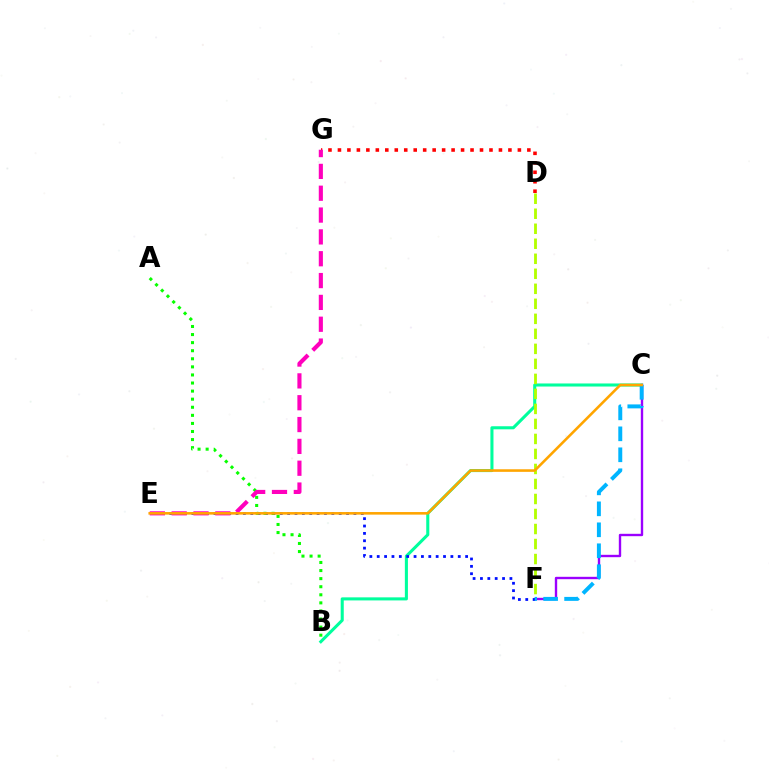{('B', 'C'): [{'color': '#00ff9d', 'line_style': 'solid', 'thickness': 2.21}], ('C', 'F'): [{'color': '#9b00ff', 'line_style': 'solid', 'thickness': 1.71}, {'color': '#00b5ff', 'line_style': 'dashed', 'thickness': 2.85}], ('D', 'F'): [{'color': '#b3ff00', 'line_style': 'dashed', 'thickness': 2.04}], ('E', 'F'): [{'color': '#0010ff', 'line_style': 'dotted', 'thickness': 2.0}], ('A', 'B'): [{'color': '#08ff00', 'line_style': 'dotted', 'thickness': 2.19}], ('D', 'G'): [{'color': '#ff0000', 'line_style': 'dotted', 'thickness': 2.57}], ('E', 'G'): [{'color': '#ff00bd', 'line_style': 'dashed', 'thickness': 2.97}], ('C', 'E'): [{'color': '#ffa500', 'line_style': 'solid', 'thickness': 1.86}]}